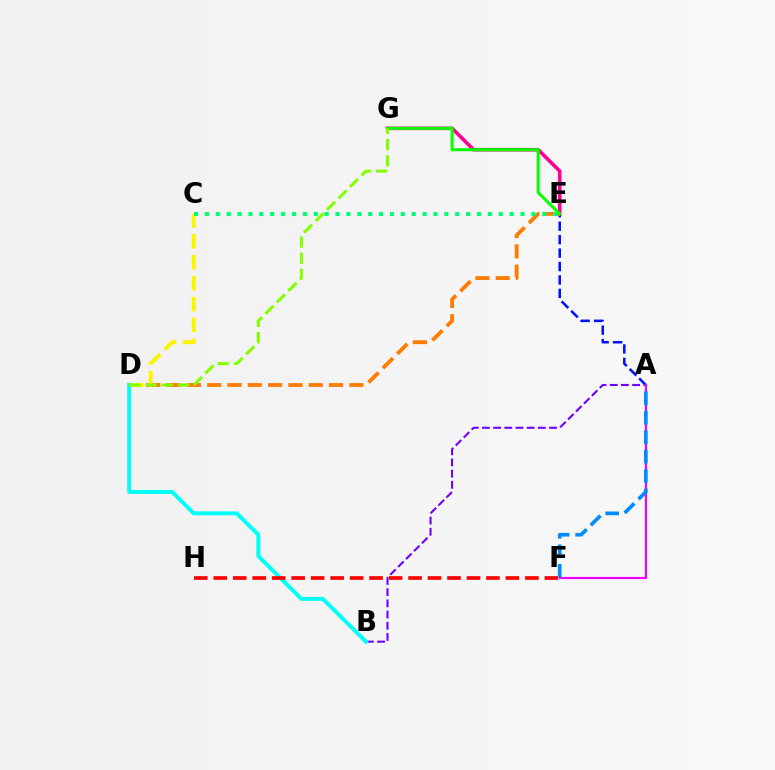{('E', 'G'): [{'color': '#ff0094', 'line_style': 'solid', 'thickness': 2.59}, {'color': '#08ff00', 'line_style': 'solid', 'thickness': 2.21}], ('A', 'E'): [{'color': '#0010ff', 'line_style': 'dashed', 'thickness': 1.83}], ('D', 'E'): [{'color': '#ff7c00', 'line_style': 'dashed', 'thickness': 2.76}], ('C', 'D'): [{'color': '#fcf500', 'line_style': 'dashed', 'thickness': 2.84}], ('C', 'E'): [{'color': '#00ff74', 'line_style': 'dotted', 'thickness': 2.96}], ('A', 'B'): [{'color': '#7200ff', 'line_style': 'dashed', 'thickness': 1.52}], ('B', 'D'): [{'color': '#00fff6', 'line_style': 'solid', 'thickness': 2.84}], ('F', 'H'): [{'color': '#ff0000', 'line_style': 'dashed', 'thickness': 2.65}], ('D', 'G'): [{'color': '#84ff00', 'line_style': 'dashed', 'thickness': 2.2}], ('A', 'F'): [{'color': '#ee00ff', 'line_style': 'solid', 'thickness': 1.57}, {'color': '#008cff', 'line_style': 'dashed', 'thickness': 2.64}]}